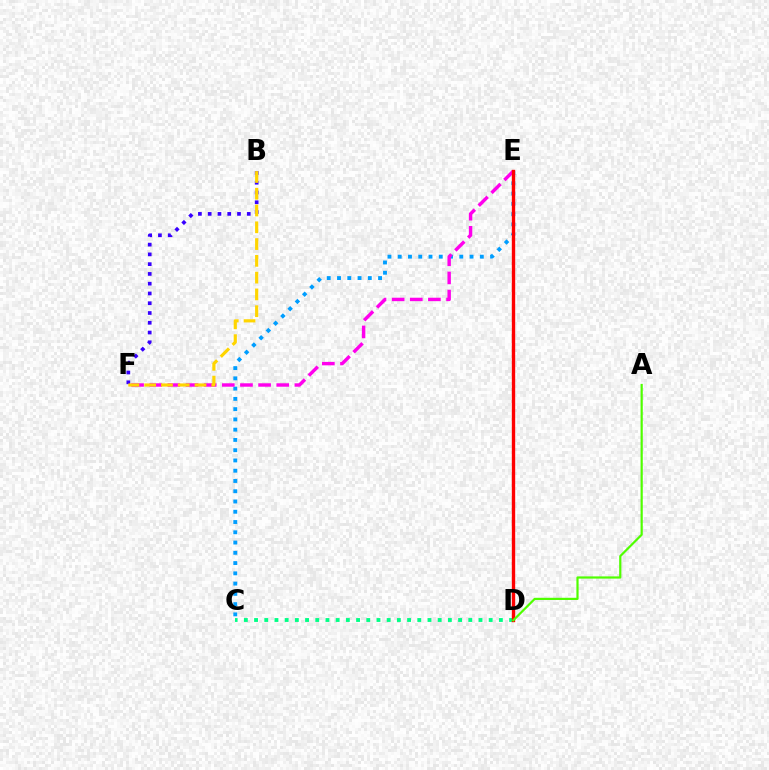{('C', 'E'): [{'color': '#009eff', 'line_style': 'dotted', 'thickness': 2.79}], ('C', 'D'): [{'color': '#00ff86', 'line_style': 'dotted', 'thickness': 2.77}], ('E', 'F'): [{'color': '#ff00ed', 'line_style': 'dashed', 'thickness': 2.47}], ('D', 'E'): [{'color': '#ff0000', 'line_style': 'solid', 'thickness': 2.42}], ('B', 'F'): [{'color': '#3700ff', 'line_style': 'dotted', 'thickness': 2.65}, {'color': '#ffd500', 'line_style': 'dashed', 'thickness': 2.28}], ('A', 'D'): [{'color': '#4fff00', 'line_style': 'solid', 'thickness': 1.59}]}